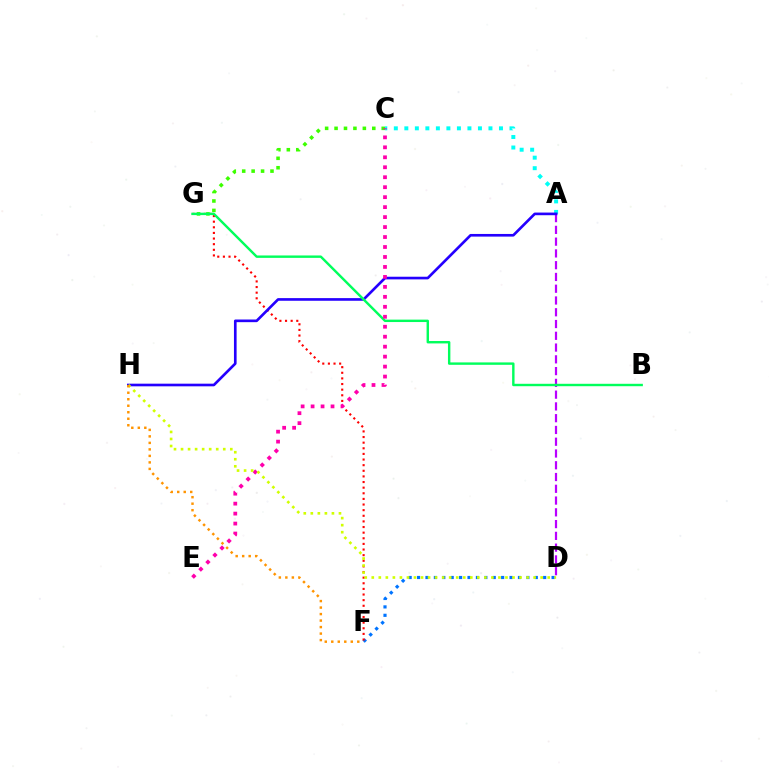{('A', 'D'): [{'color': '#b900ff', 'line_style': 'dashed', 'thickness': 1.6}], ('D', 'F'): [{'color': '#0074ff', 'line_style': 'dotted', 'thickness': 2.28}], ('F', 'G'): [{'color': '#ff0000', 'line_style': 'dotted', 'thickness': 1.53}], ('A', 'C'): [{'color': '#00fff6', 'line_style': 'dotted', 'thickness': 2.86}], ('C', 'G'): [{'color': '#3dff00', 'line_style': 'dotted', 'thickness': 2.56}], ('A', 'H'): [{'color': '#2500ff', 'line_style': 'solid', 'thickness': 1.91}], ('B', 'G'): [{'color': '#00ff5c', 'line_style': 'solid', 'thickness': 1.74}], ('C', 'E'): [{'color': '#ff00ac', 'line_style': 'dotted', 'thickness': 2.71}], ('D', 'H'): [{'color': '#d1ff00', 'line_style': 'dotted', 'thickness': 1.91}], ('F', 'H'): [{'color': '#ff9400', 'line_style': 'dotted', 'thickness': 1.77}]}